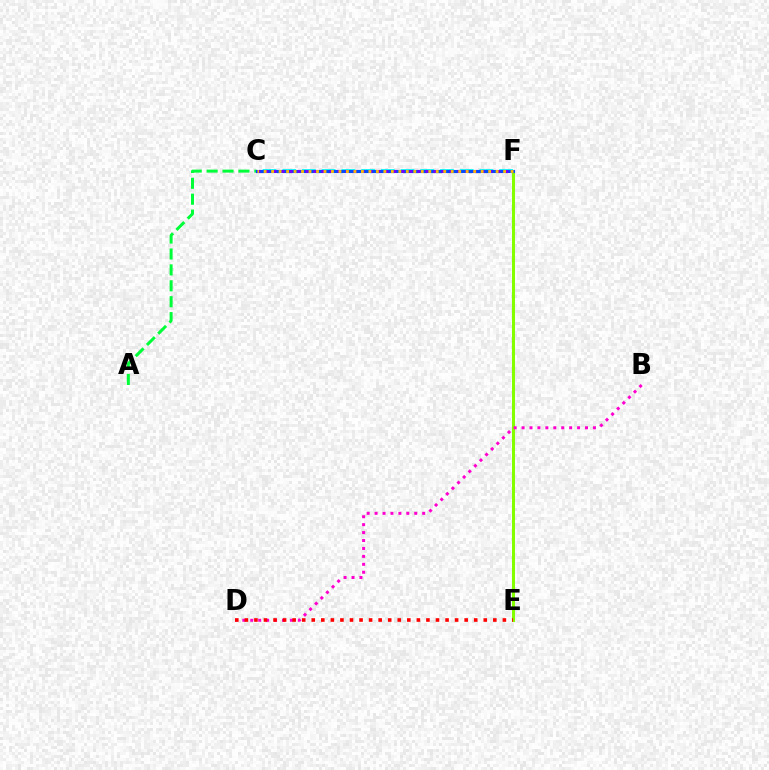{('E', 'F'): [{'color': '#84ff00', 'line_style': 'solid', 'thickness': 2.18}], ('B', 'D'): [{'color': '#ff00cf', 'line_style': 'dotted', 'thickness': 2.15}], ('A', 'C'): [{'color': '#00ff39', 'line_style': 'dashed', 'thickness': 2.16}], ('C', 'F'): [{'color': '#00fff6', 'line_style': 'dashed', 'thickness': 2.68}, {'color': '#004bff', 'line_style': 'solid', 'thickness': 2.25}, {'color': '#7200ff', 'line_style': 'dotted', 'thickness': 2.17}, {'color': '#ffbd00', 'line_style': 'dotted', 'thickness': 2.03}], ('D', 'E'): [{'color': '#ff0000', 'line_style': 'dotted', 'thickness': 2.6}]}